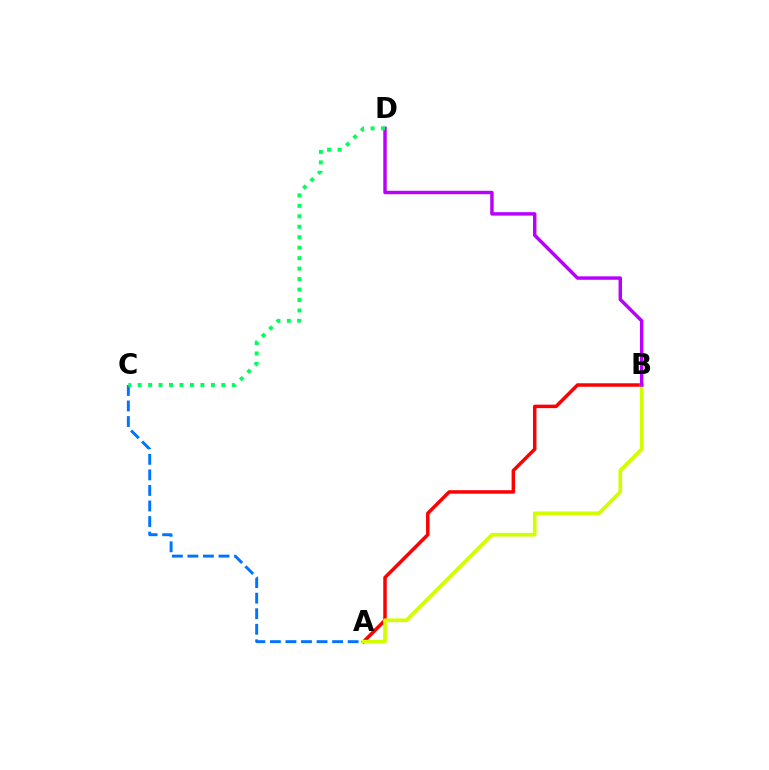{('A', 'B'): [{'color': '#ff0000', 'line_style': 'solid', 'thickness': 2.51}, {'color': '#d1ff00', 'line_style': 'solid', 'thickness': 2.67}], ('A', 'C'): [{'color': '#0074ff', 'line_style': 'dashed', 'thickness': 2.11}], ('B', 'D'): [{'color': '#b900ff', 'line_style': 'solid', 'thickness': 2.48}], ('C', 'D'): [{'color': '#00ff5c', 'line_style': 'dotted', 'thickness': 2.84}]}